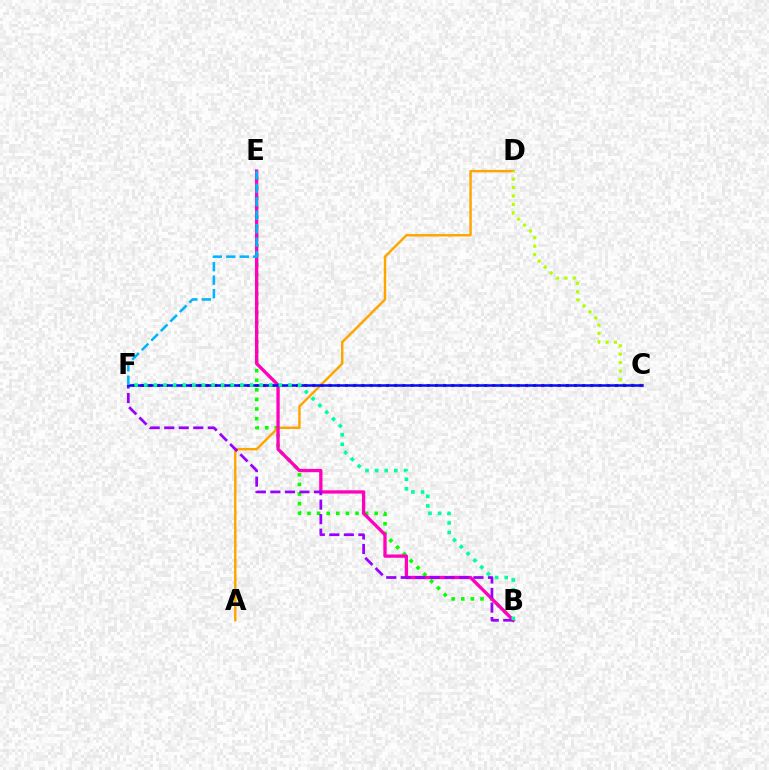{('B', 'E'): [{'color': '#08ff00', 'line_style': 'dotted', 'thickness': 2.61}, {'color': '#ff00bd', 'line_style': 'solid', 'thickness': 2.38}], ('A', 'D'): [{'color': '#ffa500', 'line_style': 'solid', 'thickness': 1.76}], ('C', 'D'): [{'color': '#b3ff00', 'line_style': 'dotted', 'thickness': 2.29}], ('B', 'F'): [{'color': '#9b00ff', 'line_style': 'dashed', 'thickness': 1.97}, {'color': '#00ff9d', 'line_style': 'dotted', 'thickness': 2.61}], ('C', 'F'): [{'color': '#ff0000', 'line_style': 'dotted', 'thickness': 2.22}, {'color': '#0010ff', 'line_style': 'solid', 'thickness': 1.83}], ('E', 'F'): [{'color': '#00b5ff', 'line_style': 'dashed', 'thickness': 1.83}]}